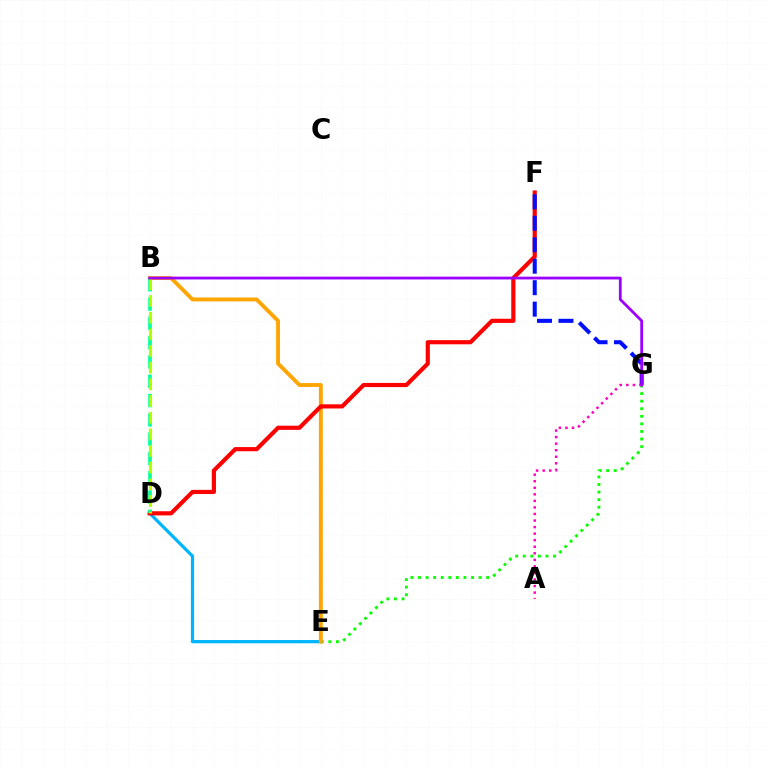{('E', 'G'): [{'color': '#08ff00', 'line_style': 'dotted', 'thickness': 2.06}], ('D', 'E'): [{'color': '#00b5ff', 'line_style': 'solid', 'thickness': 2.33}], ('B', 'E'): [{'color': '#ffa500', 'line_style': 'solid', 'thickness': 2.79}], ('D', 'F'): [{'color': '#ff0000', 'line_style': 'solid', 'thickness': 2.99}], ('B', 'D'): [{'color': '#00ff9d', 'line_style': 'dashed', 'thickness': 2.62}, {'color': '#b3ff00', 'line_style': 'dashed', 'thickness': 2.26}], ('F', 'G'): [{'color': '#0010ff', 'line_style': 'dashed', 'thickness': 2.92}], ('A', 'G'): [{'color': '#ff00bd', 'line_style': 'dotted', 'thickness': 1.78}], ('B', 'G'): [{'color': '#9b00ff', 'line_style': 'solid', 'thickness': 2.0}]}